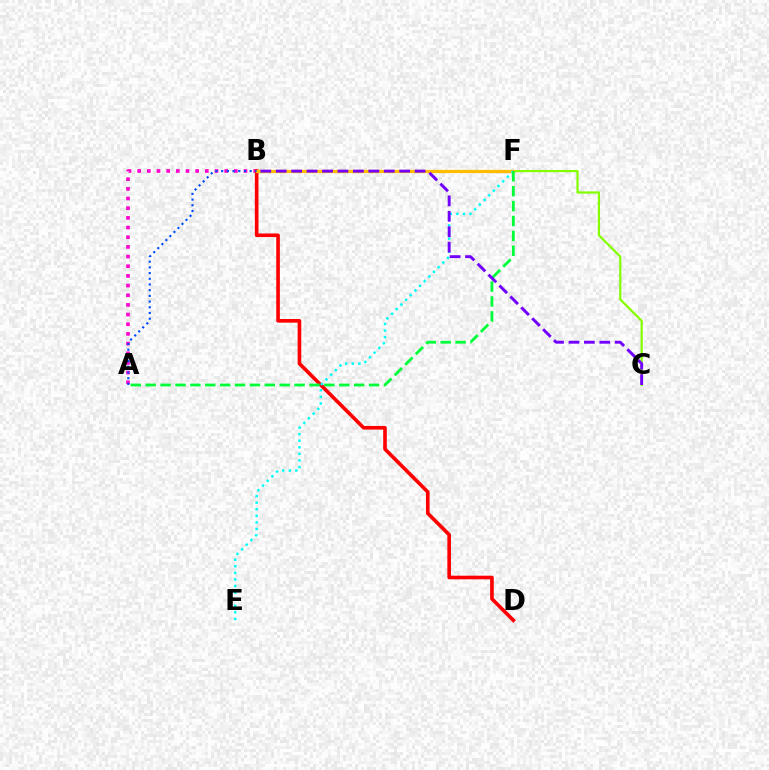{('A', 'B'): [{'color': '#ff00cf', 'line_style': 'dotted', 'thickness': 2.63}, {'color': '#004bff', 'line_style': 'dotted', 'thickness': 1.55}], ('C', 'F'): [{'color': '#84ff00', 'line_style': 'solid', 'thickness': 1.6}], ('B', 'D'): [{'color': '#ff0000', 'line_style': 'solid', 'thickness': 2.61}], ('B', 'F'): [{'color': '#ffbd00', 'line_style': 'solid', 'thickness': 2.35}], ('E', 'F'): [{'color': '#00fff6', 'line_style': 'dotted', 'thickness': 1.79}], ('A', 'F'): [{'color': '#00ff39', 'line_style': 'dashed', 'thickness': 2.02}], ('B', 'C'): [{'color': '#7200ff', 'line_style': 'dashed', 'thickness': 2.1}]}